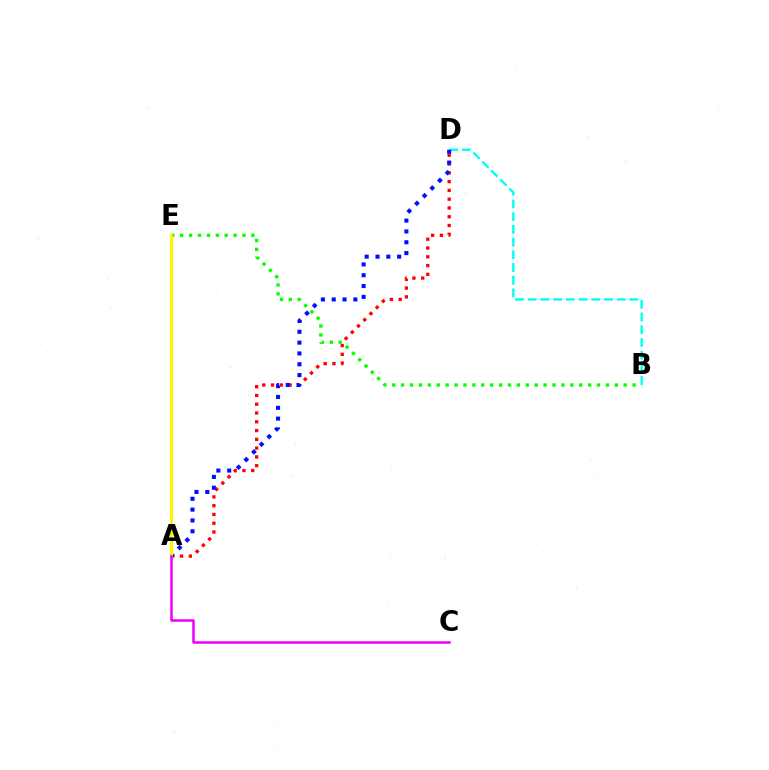{('A', 'D'): [{'color': '#ff0000', 'line_style': 'dotted', 'thickness': 2.39}, {'color': '#0010ff', 'line_style': 'dotted', 'thickness': 2.94}], ('B', 'E'): [{'color': '#08ff00', 'line_style': 'dotted', 'thickness': 2.42}], ('B', 'D'): [{'color': '#00fff6', 'line_style': 'dashed', 'thickness': 1.73}], ('A', 'E'): [{'color': '#fcf500', 'line_style': 'solid', 'thickness': 2.3}], ('A', 'C'): [{'color': '#ee00ff', 'line_style': 'solid', 'thickness': 1.82}]}